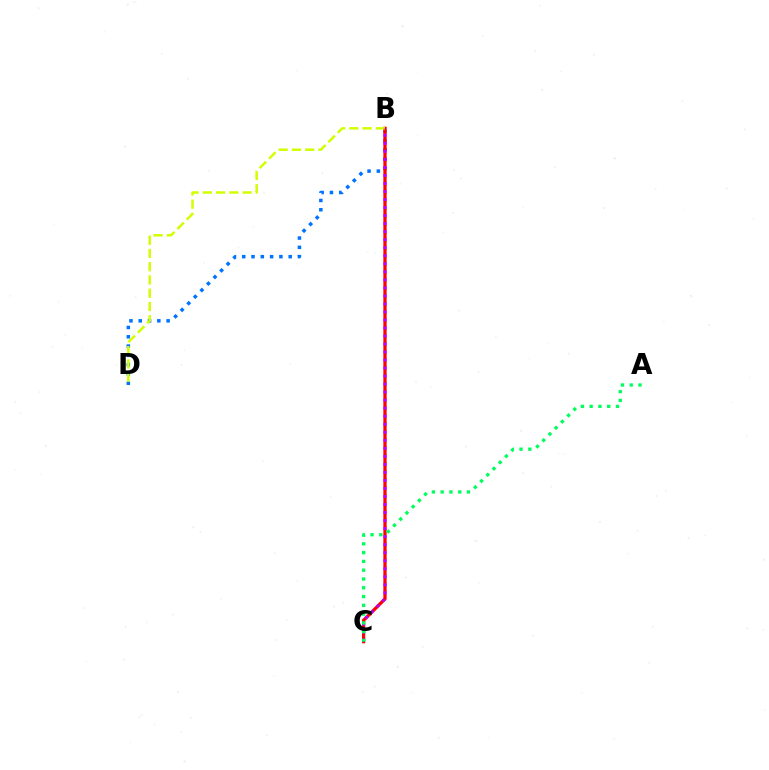{('B', 'D'): [{'color': '#0074ff', 'line_style': 'dotted', 'thickness': 2.52}, {'color': '#d1ff00', 'line_style': 'dashed', 'thickness': 1.8}], ('B', 'C'): [{'color': '#ff0000', 'line_style': 'solid', 'thickness': 2.34}, {'color': '#b900ff', 'line_style': 'dotted', 'thickness': 2.18}], ('A', 'C'): [{'color': '#00ff5c', 'line_style': 'dotted', 'thickness': 2.39}]}